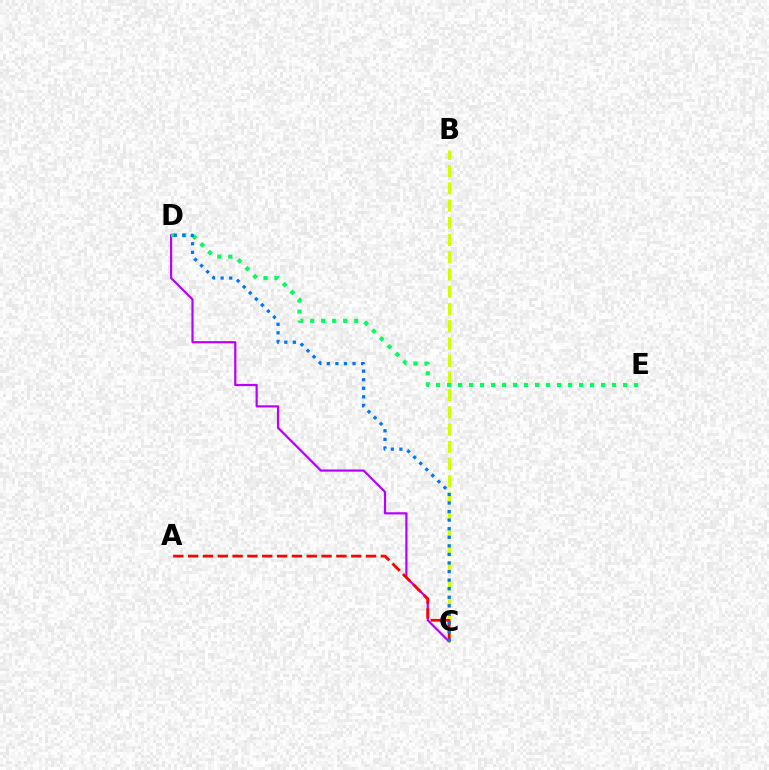{('C', 'D'): [{'color': '#b900ff', 'line_style': 'solid', 'thickness': 1.58}, {'color': '#0074ff', 'line_style': 'dotted', 'thickness': 2.33}], ('B', 'C'): [{'color': '#d1ff00', 'line_style': 'dashed', 'thickness': 2.34}], ('A', 'C'): [{'color': '#ff0000', 'line_style': 'dashed', 'thickness': 2.01}], ('D', 'E'): [{'color': '#00ff5c', 'line_style': 'dotted', 'thickness': 2.99}]}